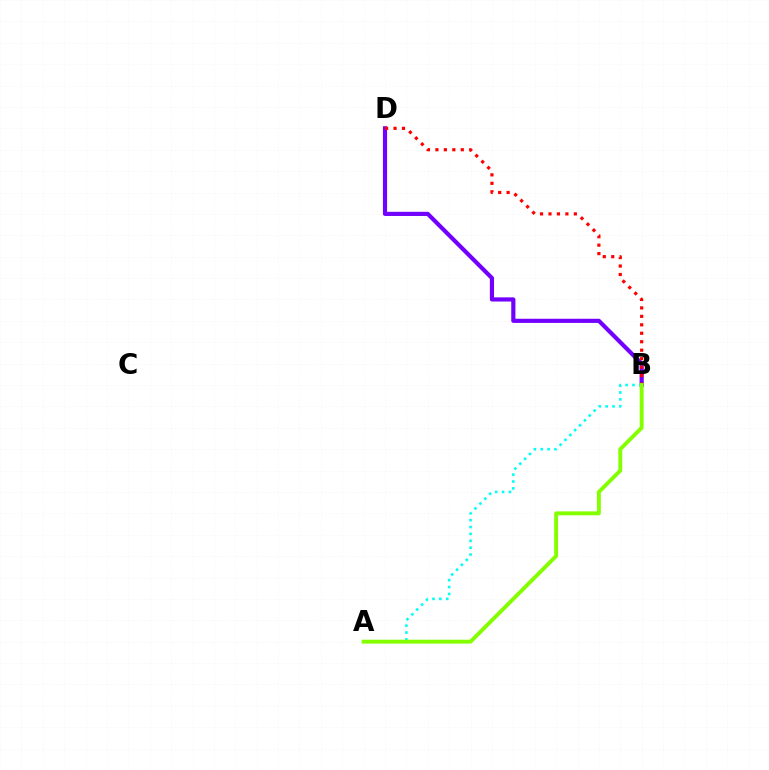{('B', 'D'): [{'color': '#7200ff', 'line_style': 'solid', 'thickness': 2.99}, {'color': '#ff0000', 'line_style': 'dotted', 'thickness': 2.3}], ('A', 'B'): [{'color': '#00fff6', 'line_style': 'dotted', 'thickness': 1.87}, {'color': '#84ff00', 'line_style': 'solid', 'thickness': 2.8}]}